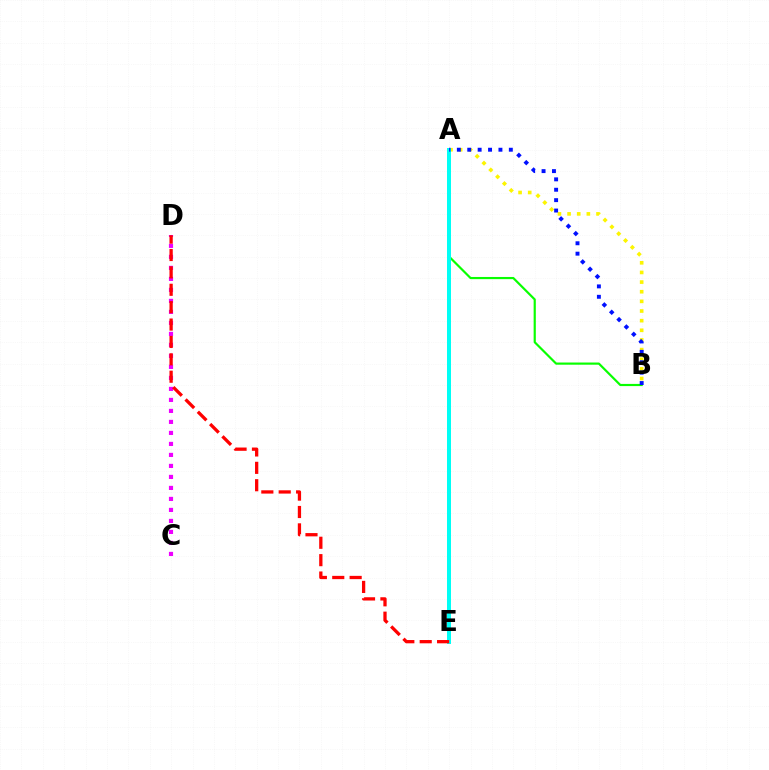{('A', 'B'): [{'color': '#fcf500', 'line_style': 'dotted', 'thickness': 2.62}, {'color': '#08ff00', 'line_style': 'solid', 'thickness': 1.57}, {'color': '#0010ff', 'line_style': 'dotted', 'thickness': 2.82}], ('A', 'E'): [{'color': '#00fff6', 'line_style': 'solid', 'thickness': 2.88}], ('C', 'D'): [{'color': '#ee00ff', 'line_style': 'dotted', 'thickness': 2.99}], ('D', 'E'): [{'color': '#ff0000', 'line_style': 'dashed', 'thickness': 2.36}]}